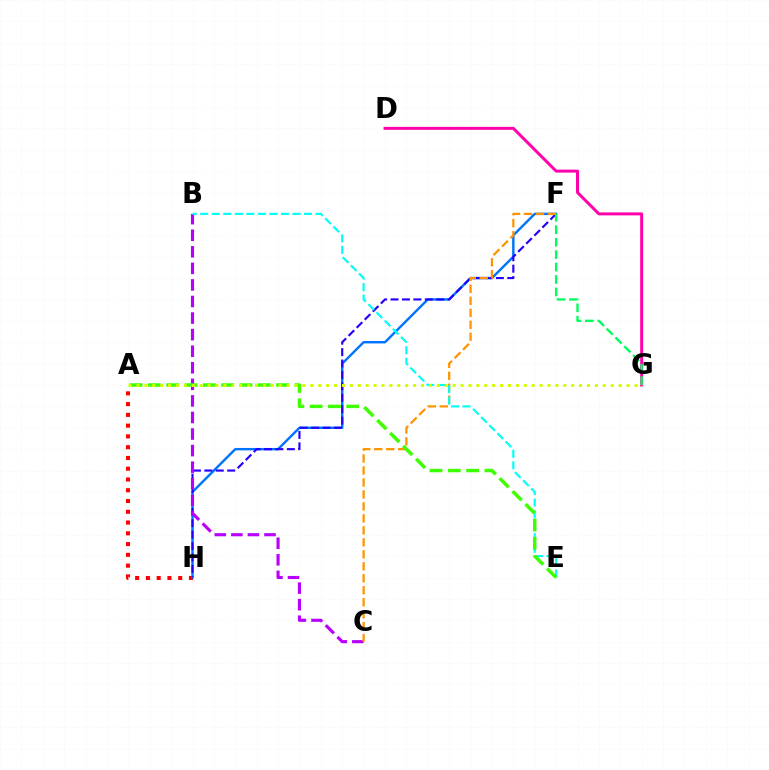{('A', 'H'): [{'color': '#ff0000', 'line_style': 'dotted', 'thickness': 2.93}], ('F', 'H'): [{'color': '#0074ff', 'line_style': 'solid', 'thickness': 1.74}, {'color': '#2500ff', 'line_style': 'dashed', 'thickness': 1.55}], ('D', 'G'): [{'color': '#ff00ac', 'line_style': 'solid', 'thickness': 2.14}], ('B', 'C'): [{'color': '#b900ff', 'line_style': 'dashed', 'thickness': 2.25}], ('F', 'G'): [{'color': '#00ff5c', 'line_style': 'dashed', 'thickness': 1.69}], ('C', 'F'): [{'color': '#ff9400', 'line_style': 'dashed', 'thickness': 1.63}], ('B', 'E'): [{'color': '#00fff6', 'line_style': 'dashed', 'thickness': 1.57}], ('A', 'E'): [{'color': '#3dff00', 'line_style': 'dashed', 'thickness': 2.49}], ('A', 'G'): [{'color': '#d1ff00', 'line_style': 'dotted', 'thickness': 2.15}]}